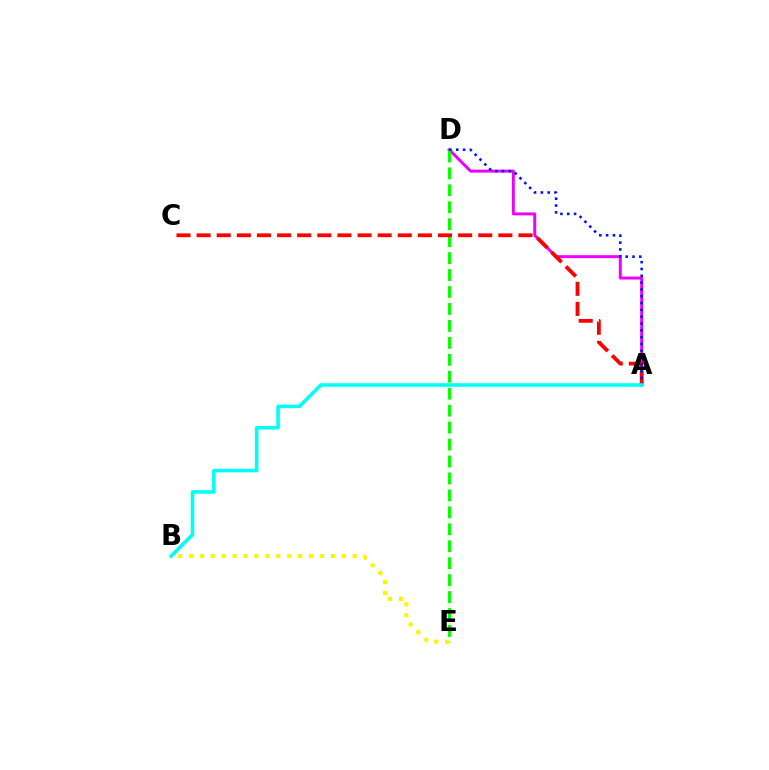{('A', 'D'): [{'color': '#ee00ff', 'line_style': 'solid', 'thickness': 2.14}, {'color': '#0010ff', 'line_style': 'dotted', 'thickness': 1.85}], ('D', 'E'): [{'color': '#08ff00', 'line_style': 'dashed', 'thickness': 2.3}], ('A', 'C'): [{'color': '#ff0000', 'line_style': 'dashed', 'thickness': 2.73}], ('A', 'B'): [{'color': '#00fff6', 'line_style': 'solid', 'thickness': 2.56}], ('B', 'E'): [{'color': '#fcf500', 'line_style': 'dotted', 'thickness': 2.97}]}